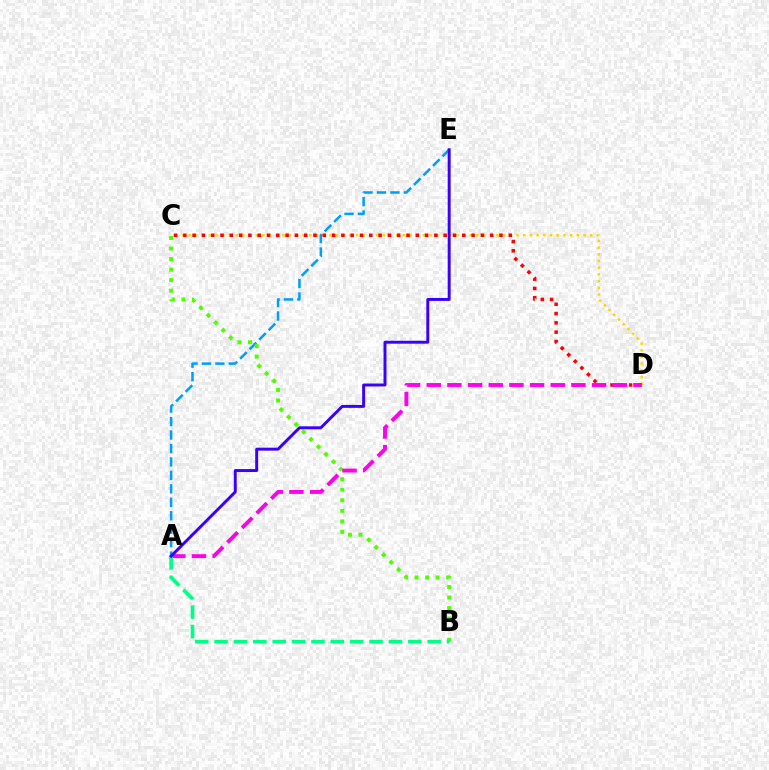{('A', 'E'): [{'color': '#009eff', 'line_style': 'dashed', 'thickness': 1.83}, {'color': '#3700ff', 'line_style': 'solid', 'thickness': 2.11}], ('C', 'D'): [{'color': '#ffd500', 'line_style': 'dotted', 'thickness': 1.82}, {'color': '#ff0000', 'line_style': 'dotted', 'thickness': 2.53}], ('B', 'C'): [{'color': '#4fff00', 'line_style': 'dotted', 'thickness': 2.86}], ('A', 'D'): [{'color': '#ff00ed', 'line_style': 'dashed', 'thickness': 2.81}], ('A', 'B'): [{'color': '#00ff86', 'line_style': 'dashed', 'thickness': 2.63}]}